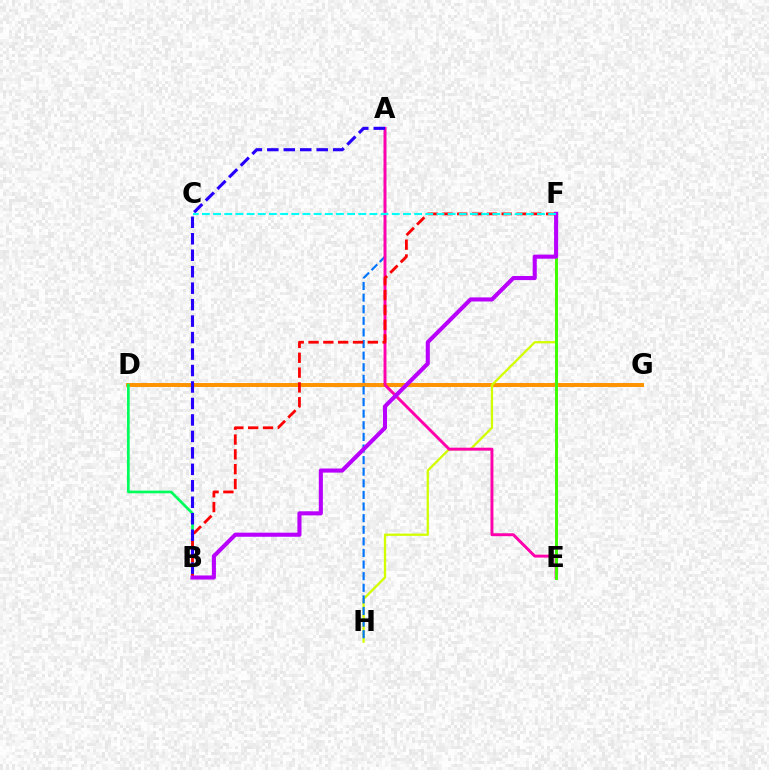{('D', 'G'): [{'color': '#ff9400', 'line_style': 'solid', 'thickness': 2.86}], ('B', 'D'): [{'color': '#00ff5c', 'line_style': 'solid', 'thickness': 1.95}], ('F', 'H'): [{'color': '#d1ff00', 'line_style': 'solid', 'thickness': 1.64}], ('A', 'H'): [{'color': '#0074ff', 'line_style': 'dashed', 'thickness': 1.58}], ('A', 'E'): [{'color': '#ff00ac', 'line_style': 'solid', 'thickness': 2.11}], ('B', 'F'): [{'color': '#ff0000', 'line_style': 'dashed', 'thickness': 2.01}, {'color': '#b900ff', 'line_style': 'solid', 'thickness': 2.94}], ('A', 'B'): [{'color': '#2500ff', 'line_style': 'dashed', 'thickness': 2.24}], ('E', 'F'): [{'color': '#3dff00', 'line_style': 'solid', 'thickness': 2.1}], ('C', 'F'): [{'color': '#00fff6', 'line_style': 'dashed', 'thickness': 1.52}]}